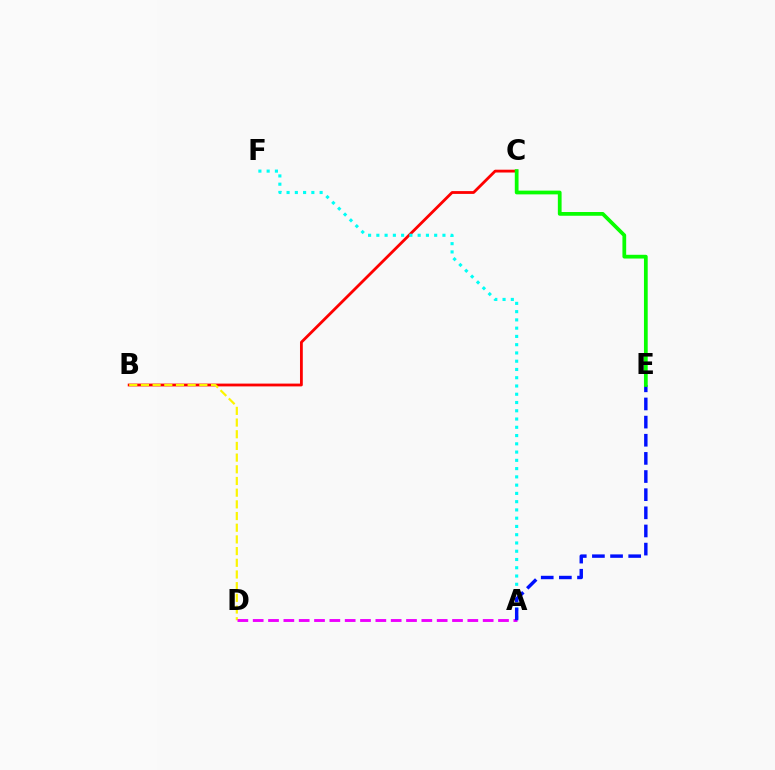{('B', 'C'): [{'color': '#ff0000', 'line_style': 'solid', 'thickness': 2.02}], ('B', 'D'): [{'color': '#fcf500', 'line_style': 'dashed', 'thickness': 1.59}], ('A', 'D'): [{'color': '#ee00ff', 'line_style': 'dashed', 'thickness': 2.08}], ('A', 'F'): [{'color': '#00fff6', 'line_style': 'dotted', 'thickness': 2.24}], ('A', 'E'): [{'color': '#0010ff', 'line_style': 'dashed', 'thickness': 2.46}], ('C', 'E'): [{'color': '#08ff00', 'line_style': 'solid', 'thickness': 2.7}]}